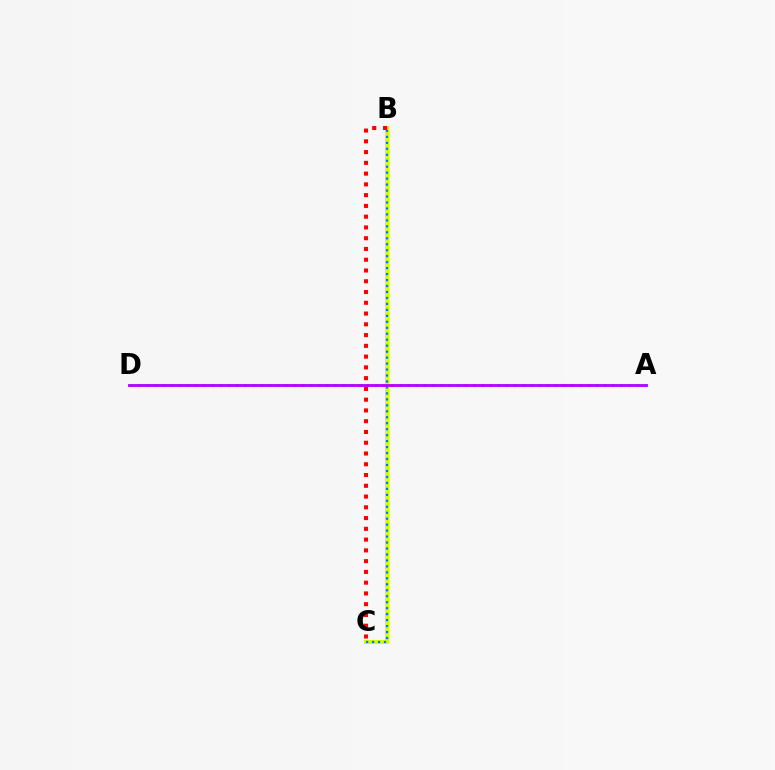{('A', 'D'): [{'color': '#00ff5c', 'line_style': 'dotted', 'thickness': 2.22}, {'color': '#b900ff', 'line_style': 'solid', 'thickness': 2.04}], ('B', 'C'): [{'color': '#d1ff00', 'line_style': 'solid', 'thickness': 2.94}, {'color': '#0074ff', 'line_style': 'dotted', 'thickness': 1.62}, {'color': '#ff0000', 'line_style': 'dotted', 'thickness': 2.92}]}